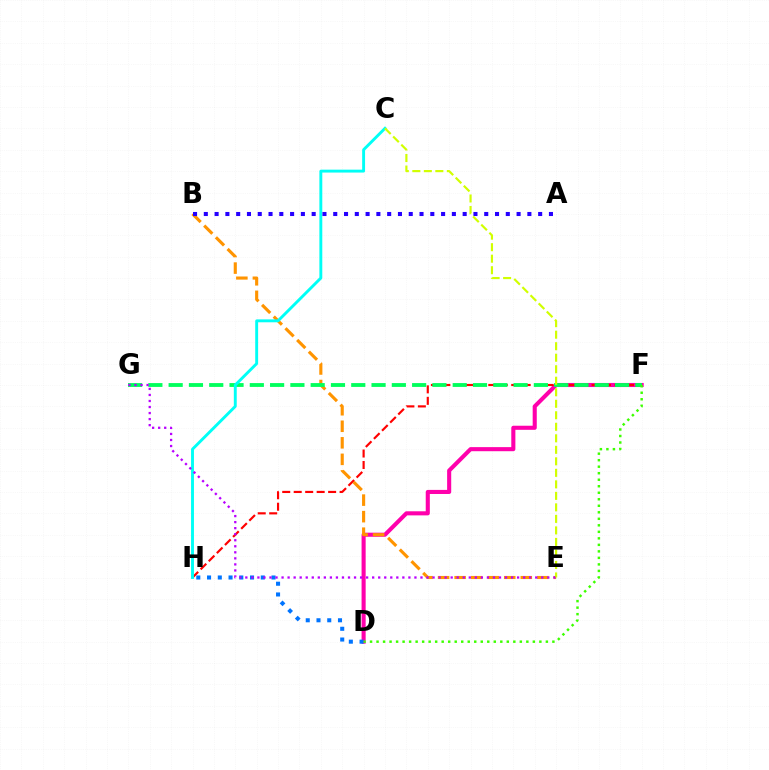{('D', 'F'): [{'color': '#ff00ac', 'line_style': 'solid', 'thickness': 2.94}, {'color': '#3dff00', 'line_style': 'dotted', 'thickness': 1.77}], ('F', 'H'): [{'color': '#ff0000', 'line_style': 'dashed', 'thickness': 1.56}], ('D', 'H'): [{'color': '#0074ff', 'line_style': 'dotted', 'thickness': 2.92}], ('B', 'E'): [{'color': '#ff9400', 'line_style': 'dashed', 'thickness': 2.25}], ('F', 'G'): [{'color': '#00ff5c', 'line_style': 'dashed', 'thickness': 2.76}], ('C', 'H'): [{'color': '#00fff6', 'line_style': 'solid', 'thickness': 2.09}], ('A', 'B'): [{'color': '#2500ff', 'line_style': 'dotted', 'thickness': 2.93}], ('C', 'E'): [{'color': '#d1ff00', 'line_style': 'dashed', 'thickness': 1.56}], ('E', 'G'): [{'color': '#b900ff', 'line_style': 'dotted', 'thickness': 1.64}]}